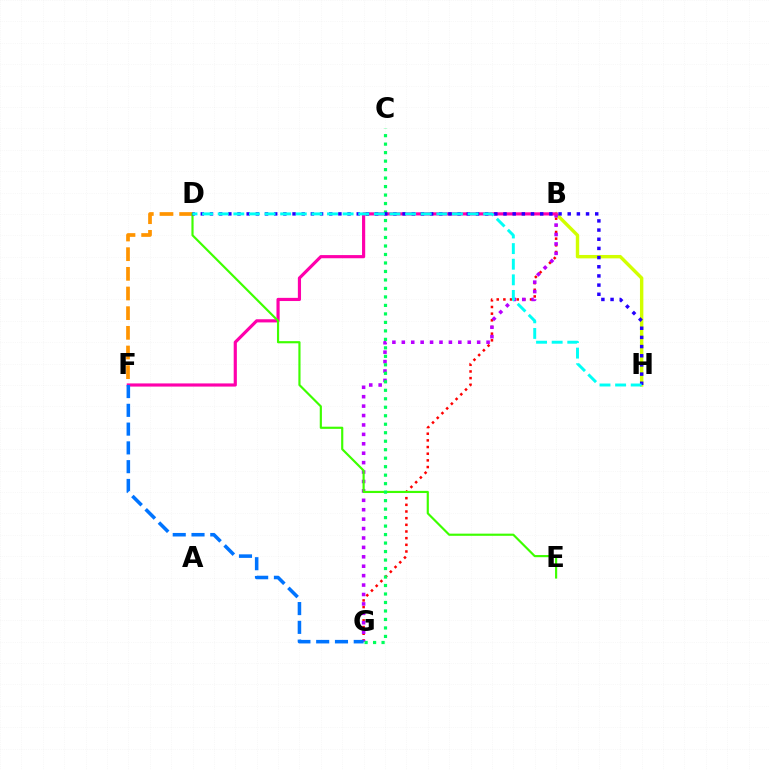{('B', 'G'): [{'color': '#ff0000', 'line_style': 'dotted', 'thickness': 1.81}, {'color': '#b900ff', 'line_style': 'dotted', 'thickness': 2.56}], ('B', 'H'): [{'color': '#d1ff00', 'line_style': 'solid', 'thickness': 2.45}], ('D', 'F'): [{'color': '#ff9400', 'line_style': 'dashed', 'thickness': 2.67}], ('B', 'F'): [{'color': '#ff00ac', 'line_style': 'solid', 'thickness': 2.28}], ('D', 'E'): [{'color': '#3dff00', 'line_style': 'solid', 'thickness': 1.56}], ('C', 'G'): [{'color': '#00ff5c', 'line_style': 'dotted', 'thickness': 2.31}], ('D', 'H'): [{'color': '#2500ff', 'line_style': 'dotted', 'thickness': 2.49}, {'color': '#00fff6', 'line_style': 'dashed', 'thickness': 2.12}], ('F', 'G'): [{'color': '#0074ff', 'line_style': 'dashed', 'thickness': 2.55}]}